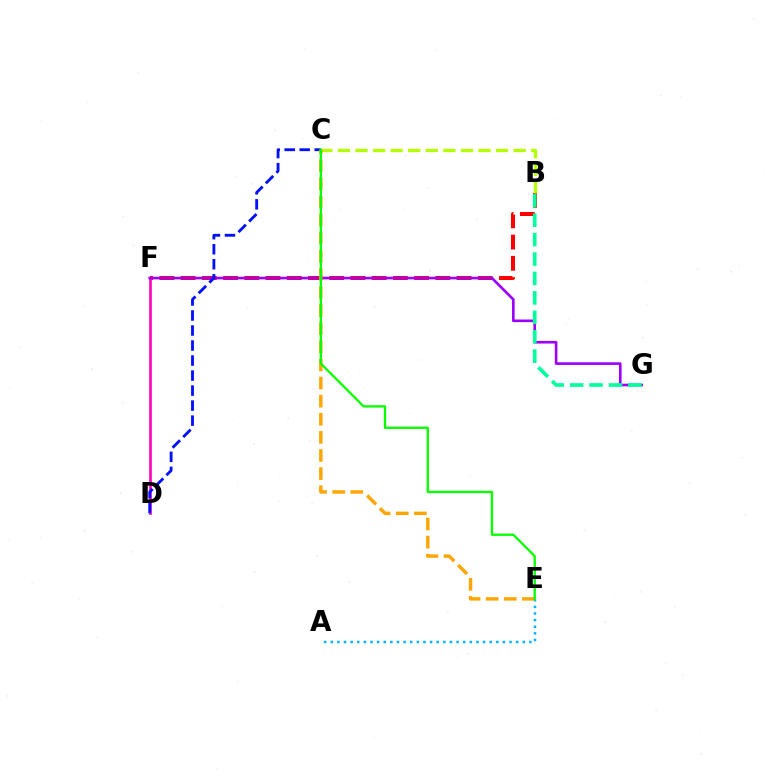{('B', 'F'): [{'color': '#ff0000', 'line_style': 'dashed', 'thickness': 2.88}], ('D', 'F'): [{'color': '#ff00bd', 'line_style': 'solid', 'thickness': 1.9}], ('B', 'C'): [{'color': '#b3ff00', 'line_style': 'dashed', 'thickness': 2.39}], ('F', 'G'): [{'color': '#9b00ff', 'line_style': 'solid', 'thickness': 1.89}], ('A', 'E'): [{'color': '#00b5ff', 'line_style': 'dotted', 'thickness': 1.8}], ('B', 'G'): [{'color': '#00ff9d', 'line_style': 'dashed', 'thickness': 2.64}], ('C', 'D'): [{'color': '#0010ff', 'line_style': 'dashed', 'thickness': 2.04}], ('C', 'E'): [{'color': '#ffa500', 'line_style': 'dashed', 'thickness': 2.46}, {'color': '#08ff00', 'line_style': 'solid', 'thickness': 1.67}]}